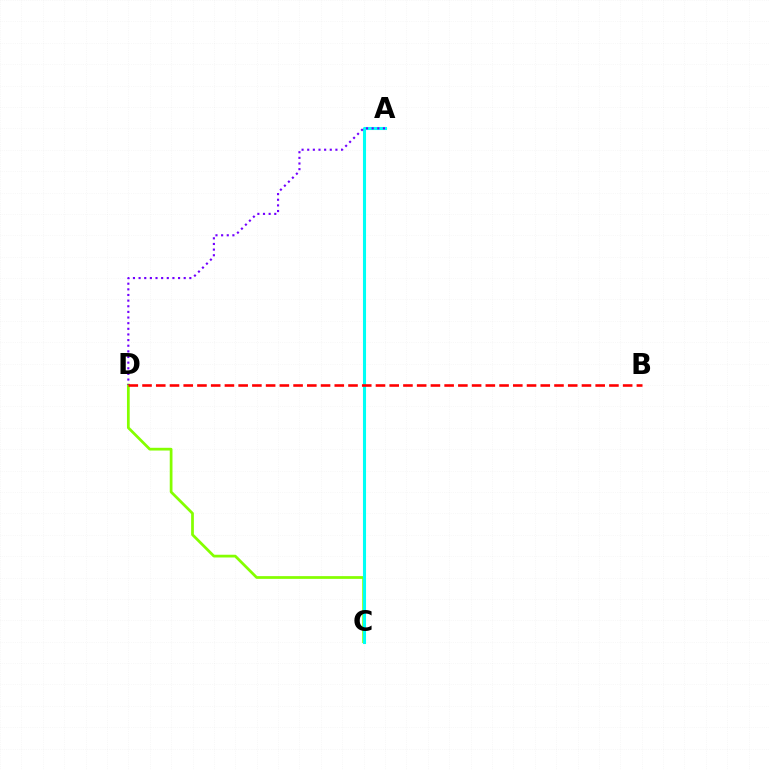{('C', 'D'): [{'color': '#84ff00', 'line_style': 'solid', 'thickness': 1.97}], ('A', 'C'): [{'color': '#00fff6', 'line_style': 'solid', 'thickness': 2.22}], ('A', 'D'): [{'color': '#7200ff', 'line_style': 'dotted', 'thickness': 1.53}], ('B', 'D'): [{'color': '#ff0000', 'line_style': 'dashed', 'thickness': 1.87}]}